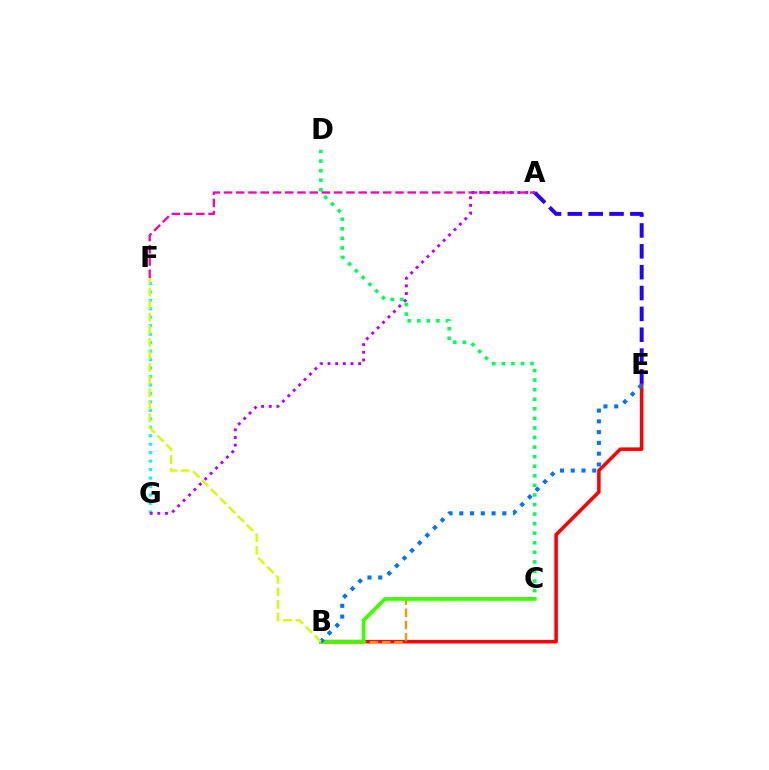{('C', 'D'): [{'color': '#00ff5c', 'line_style': 'dotted', 'thickness': 2.6}], ('B', 'E'): [{'color': '#ff0000', 'line_style': 'solid', 'thickness': 2.55}, {'color': '#0074ff', 'line_style': 'dotted', 'thickness': 2.92}], ('B', 'C'): [{'color': '#ff9400', 'line_style': 'dashed', 'thickness': 1.66}, {'color': '#3dff00', 'line_style': 'solid', 'thickness': 2.68}], ('F', 'G'): [{'color': '#00fff6', 'line_style': 'dotted', 'thickness': 2.3}], ('A', 'E'): [{'color': '#2500ff', 'line_style': 'dashed', 'thickness': 2.83}], ('A', 'F'): [{'color': '#ff00ac', 'line_style': 'dashed', 'thickness': 1.66}], ('B', 'F'): [{'color': '#d1ff00', 'line_style': 'dashed', 'thickness': 1.71}], ('A', 'G'): [{'color': '#b900ff', 'line_style': 'dotted', 'thickness': 2.08}]}